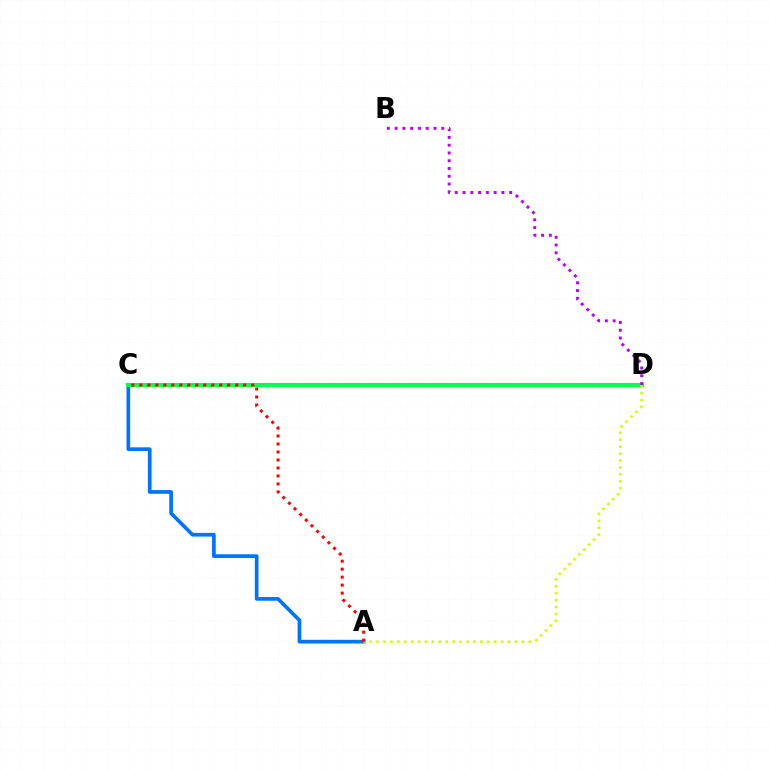{('A', 'C'): [{'color': '#0074ff', 'line_style': 'solid', 'thickness': 2.66}, {'color': '#ff0000', 'line_style': 'dotted', 'thickness': 2.17}], ('C', 'D'): [{'color': '#00ff5c', 'line_style': 'solid', 'thickness': 2.99}], ('B', 'D'): [{'color': '#b900ff', 'line_style': 'dotted', 'thickness': 2.11}], ('A', 'D'): [{'color': '#d1ff00', 'line_style': 'dotted', 'thickness': 1.88}]}